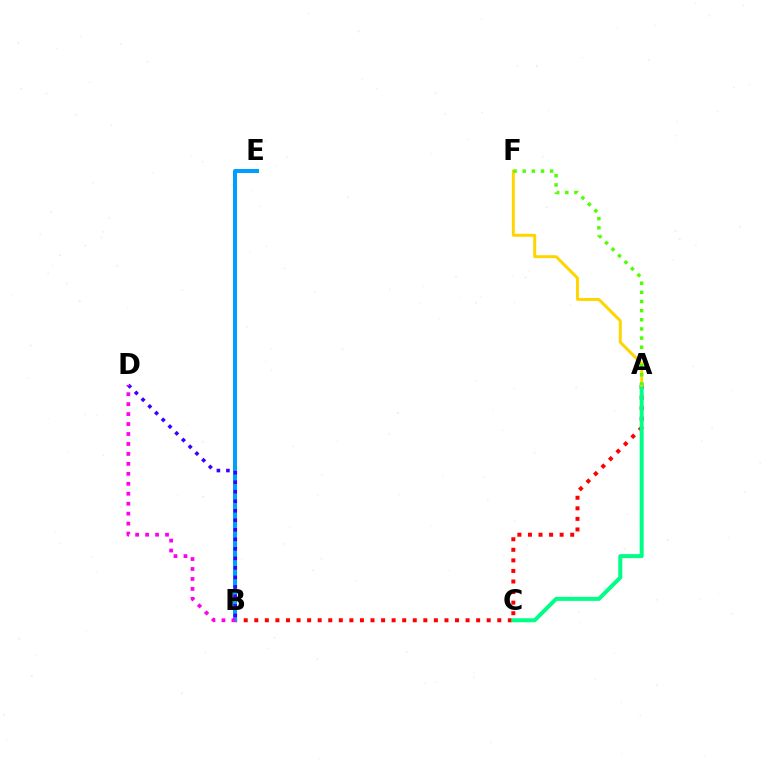{('A', 'B'): [{'color': '#ff0000', 'line_style': 'dotted', 'thickness': 2.87}], ('B', 'E'): [{'color': '#009eff', 'line_style': 'solid', 'thickness': 2.87}], ('B', 'D'): [{'color': '#3700ff', 'line_style': 'dotted', 'thickness': 2.59}, {'color': '#ff00ed', 'line_style': 'dotted', 'thickness': 2.71}], ('A', 'C'): [{'color': '#00ff86', 'line_style': 'solid', 'thickness': 2.88}], ('A', 'F'): [{'color': '#ffd500', 'line_style': 'solid', 'thickness': 2.14}, {'color': '#4fff00', 'line_style': 'dotted', 'thickness': 2.48}]}